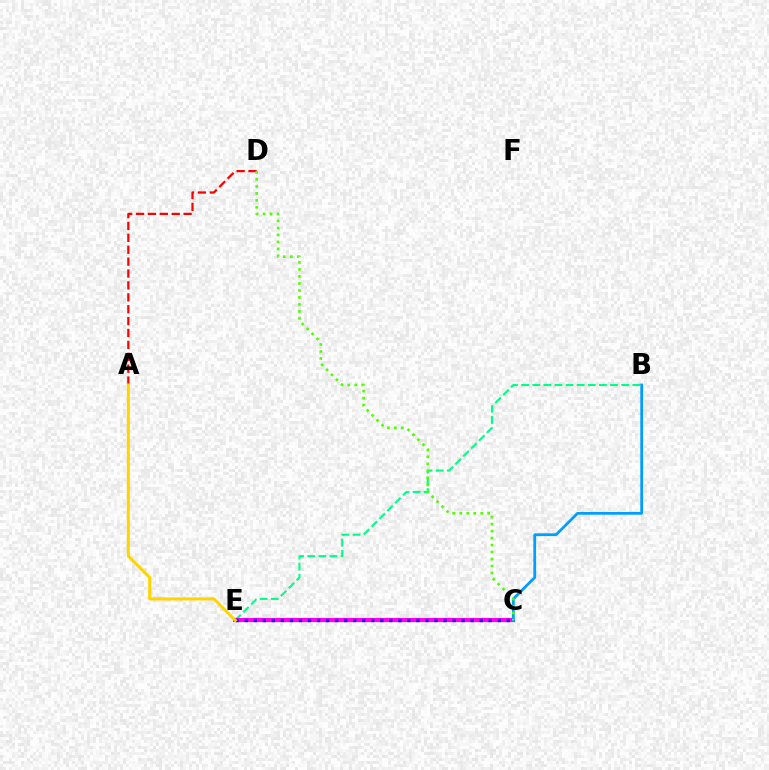{('B', 'E'): [{'color': '#00ff86', 'line_style': 'dashed', 'thickness': 1.51}], ('C', 'E'): [{'color': '#ff00ed', 'line_style': 'solid', 'thickness': 2.98}, {'color': '#3700ff', 'line_style': 'dotted', 'thickness': 2.46}], ('B', 'C'): [{'color': '#009eff', 'line_style': 'solid', 'thickness': 1.98}], ('A', 'D'): [{'color': '#ff0000', 'line_style': 'dashed', 'thickness': 1.62}], ('C', 'D'): [{'color': '#4fff00', 'line_style': 'dotted', 'thickness': 1.9}], ('A', 'E'): [{'color': '#ffd500', 'line_style': 'solid', 'thickness': 2.18}]}